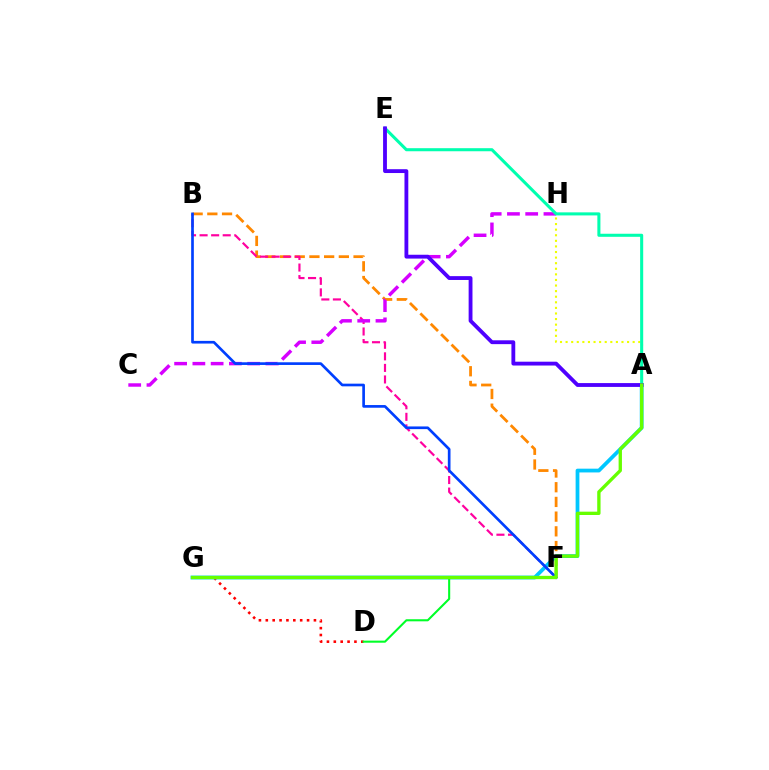{('D', 'G'): [{'color': '#ff0000', 'line_style': 'dotted', 'thickness': 1.87}], ('B', 'F'): [{'color': '#ff8800', 'line_style': 'dashed', 'thickness': 2.0}, {'color': '#ff00a0', 'line_style': 'dashed', 'thickness': 1.57}, {'color': '#003fff', 'line_style': 'solid', 'thickness': 1.92}], ('A', 'G'): [{'color': '#00c7ff', 'line_style': 'solid', 'thickness': 2.71}, {'color': '#66ff00', 'line_style': 'solid', 'thickness': 2.4}], ('D', 'F'): [{'color': '#00ff27', 'line_style': 'solid', 'thickness': 1.5}], ('A', 'H'): [{'color': '#eeff00', 'line_style': 'dotted', 'thickness': 1.52}], ('C', 'H'): [{'color': '#d600ff', 'line_style': 'dashed', 'thickness': 2.48}], ('A', 'E'): [{'color': '#00ffaf', 'line_style': 'solid', 'thickness': 2.2}, {'color': '#4f00ff', 'line_style': 'solid', 'thickness': 2.76}]}